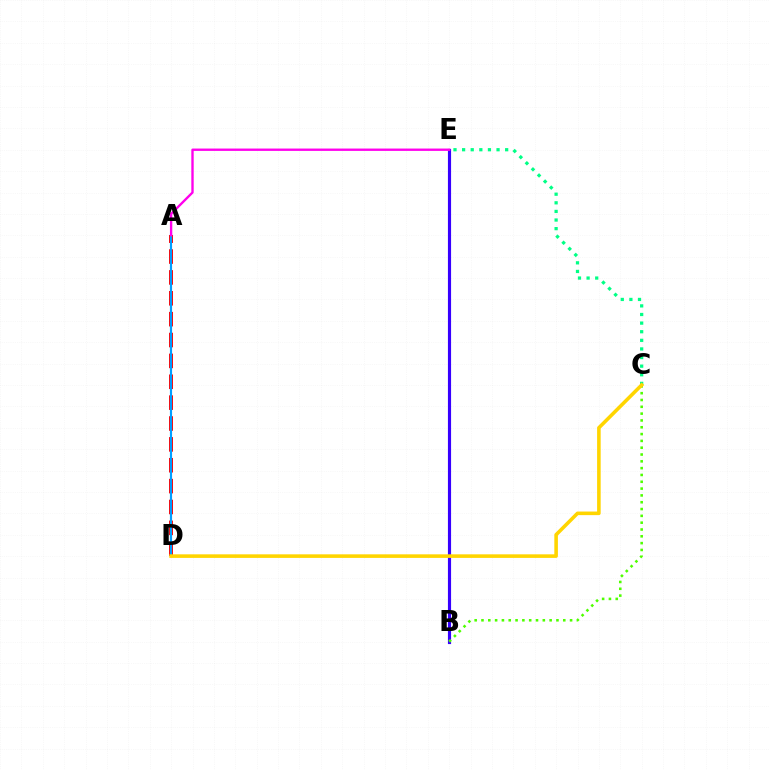{('A', 'D'): [{'color': '#ff0000', 'line_style': 'dashed', 'thickness': 2.83}, {'color': '#009eff', 'line_style': 'solid', 'thickness': 1.55}], ('B', 'E'): [{'color': '#3700ff', 'line_style': 'solid', 'thickness': 2.27}], ('B', 'C'): [{'color': '#4fff00', 'line_style': 'dotted', 'thickness': 1.85}], ('C', 'E'): [{'color': '#00ff86', 'line_style': 'dotted', 'thickness': 2.34}], ('A', 'E'): [{'color': '#ff00ed', 'line_style': 'solid', 'thickness': 1.7}], ('C', 'D'): [{'color': '#ffd500', 'line_style': 'solid', 'thickness': 2.58}]}